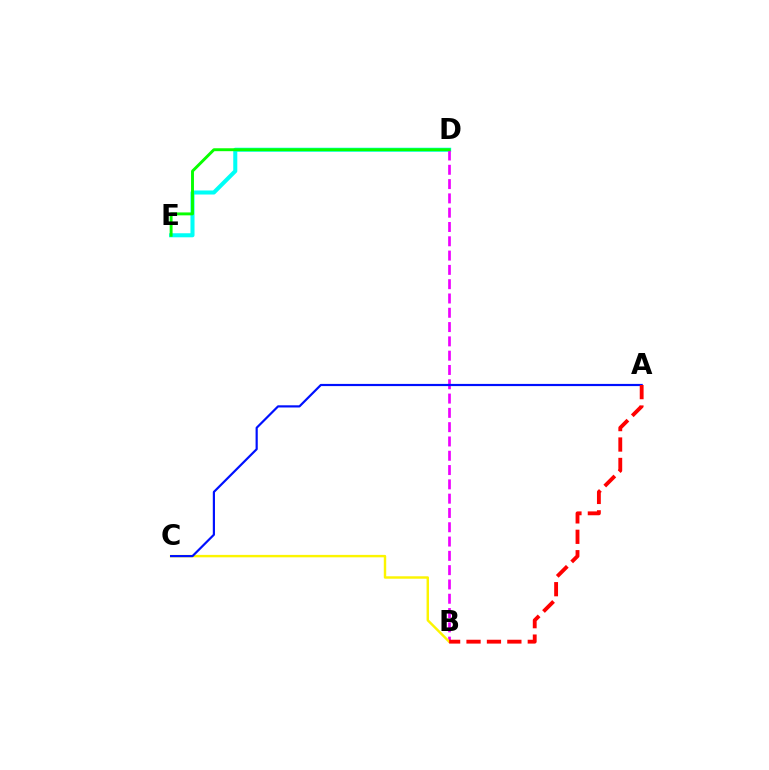{('D', 'E'): [{'color': '#00fff6', 'line_style': 'solid', 'thickness': 2.91}, {'color': '#08ff00', 'line_style': 'solid', 'thickness': 2.1}], ('B', 'D'): [{'color': '#ee00ff', 'line_style': 'dashed', 'thickness': 1.94}], ('B', 'C'): [{'color': '#fcf500', 'line_style': 'solid', 'thickness': 1.75}], ('A', 'C'): [{'color': '#0010ff', 'line_style': 'solid', 'thickness': 1.57}], ('A', 'B'): [{'color': '#ff0000', 'line_style': 'dashed', 'thickness': 2.77}]}